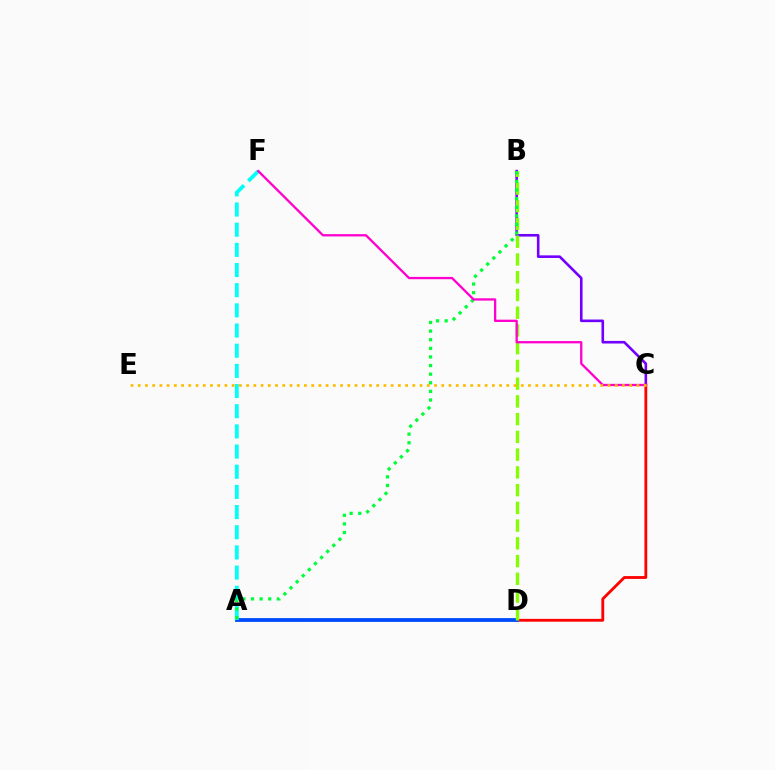{('B', 'C'): [{'color': '#7200ff', 'line_style': 'solid', 'thickness': 1.88}], ('C', 'D'): [{'color': '#ff0000', 'line_style': 'solid', 'thickness': 2.04}], ('A', 'D'): [{'color': '#004bff', 'line_style': 'solid', 'thickness': 2.74}], ('B', 'D'): [{'color': '#84ff00', 'line_style': 'dashed', 'thickness': 2.41}], ('A', 'F'): [{'color': '#00fff6', 'line_style': 'dashed', 'thickness': 2.74}], ('A', 'B'): [{'color': '#00ff39', 'line_style': 'dotted', 'thickness': 2.34}], ('C', 'F'): [{'color': '#ff00cf', 'line_style': 'solid', 'thickness': 1.66}], ('C', 'E'): [{'color': '#ffbd00', 'line_style': 'dotted', 'thickness': 1.96}]}